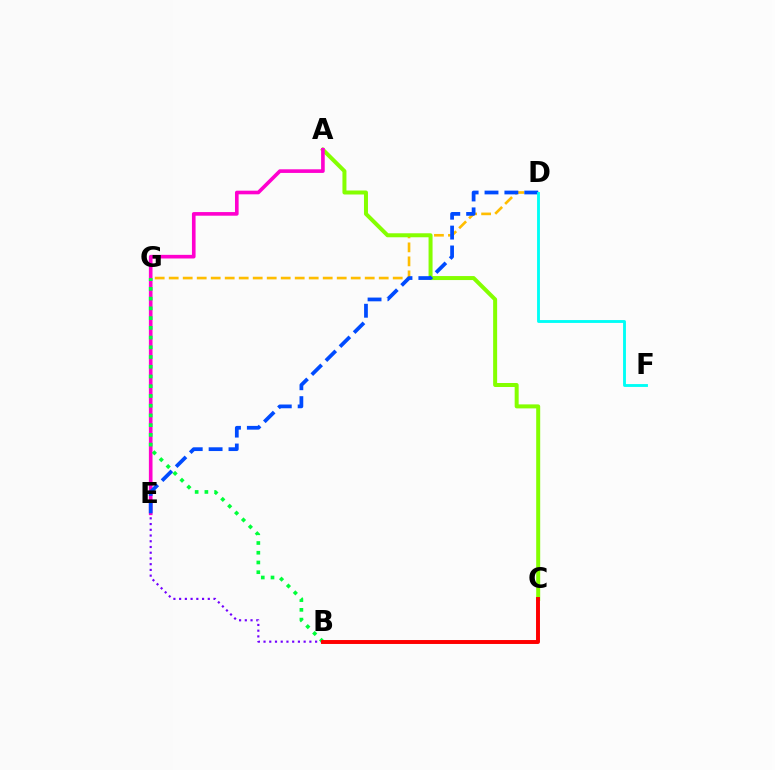{('D', 'G'): [{'color': '#ffbd00', 'line_style': 'dashed', 'thickness': 1.9}], ('A', 'C'): [{'color': '#84ff00', 'line_style': 'solid', 'thickness': 2.88}], ('B', 'E'): [{'color': '#7200ff', 'line_style': 'dotted', 'thickness': 1.56}], ('A', 'E'): [{'color': '#ff00cf', 'line_style': 'solid', 'thickness': 2.61}], ('D', 'E'): [{'color': '#004bff', 'line_style': 'dashed', 'thickness': 2.7}], ('B', 'G'): [{'color': '#00ff39', 'line_style': 'dotted', 'thickness': 2.64}], ('B', 'C'): [{'color': '#ff0000', 'line_style': 'solid', 'thickness': 2.83}], ('D', 'F'): [{'color': '#00fff6', 'line_style': 'solid', 'thickness': 2.06}]}